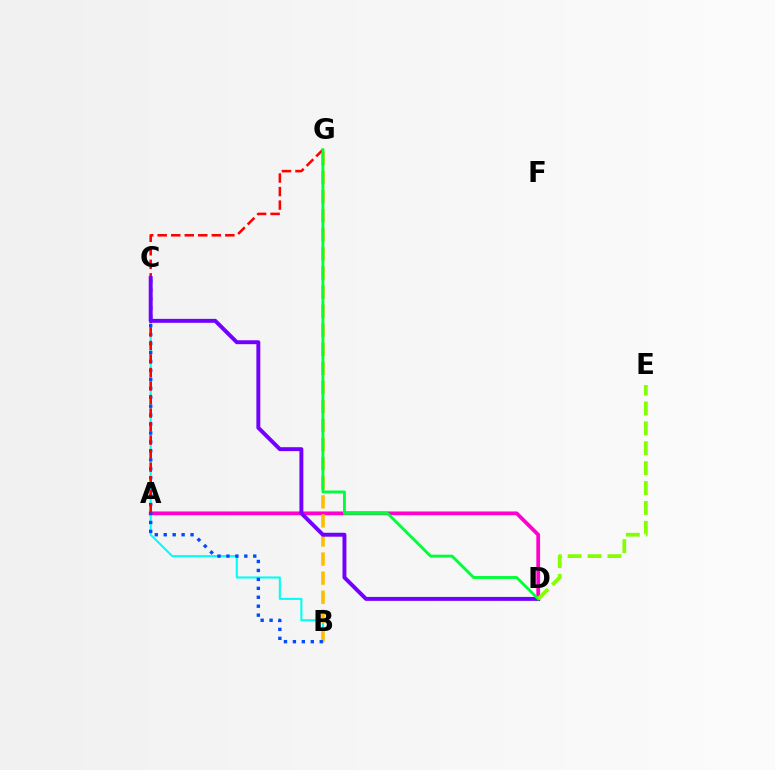{('A', 'D'): [{'color': '#ff00cf', 'line_style': 'solid', 'thickness': 2.7}], ('B', 'C'): [{'color': '#00fff6', 'line_style': 'solid', 'thickness': 1.51}, {'color': '#004bff', 'line_style': 'dotted', 'thickness': 2.43}], ('B', 'G'): [{'color': '#ffbd00', 'line_style': 'dashed', 'thickness': 2.59}], ('A', 'G'): [{'color': '#ff0000', 'line_style': 'dashed', 'thickness': 1.84}], ('C', 'D'): [{'color': '#7200ff', 'line_style': 'solid', 'thickness': 2.83}], ('D', 'G'): [{'color': '#00ff39', 'line_style': 'solid', 'thickness': 2.08}], ('D', 'E'): [{'color': '#84ff00', 'line_style': 'dashed', 'thickness': 2.7}]}